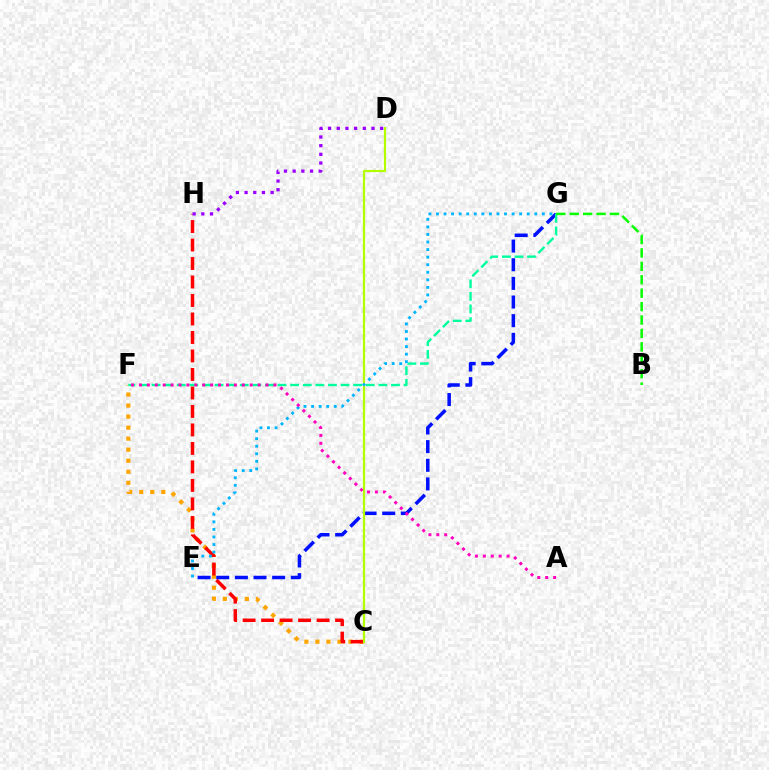{('C', 'F'): [{'color': '#ffa500', 'line_style': 'dotted', 'thickness': 3.0}], ('C', 'H'): [{'color': '#ff0000', 'line_style': 'dashed', 'thickness': 2.51}], ('E', 'G'): [{'color': '#0010ff', 'line_style': 'dashed', 'thickness': 2.53}, {'color': '#00b5ff', 'line_style': 'dotted', 'thickness': 2.05}], ('D', 'H'): [{'color': '#9b00ff', 'line_style': 'dotted', 'thickness': 2.36}], ('F', 'G'): [{'color': '#00ff9d', 'line_style': 'dashed', 'thickness': 1.71}], ('C', 'D'): [{'color': '#b3ff00', 'line_style': 'solid', 'thickness': 1.59}], ('B', 'G'): [{'color': '#08ff00', 'line_style': 'dashed', 'thickness': 1.82}], ('A', 'F'): [{'color': '#ff00bd', 'line_style': 'dotted', 'thickness': 2.15}]}